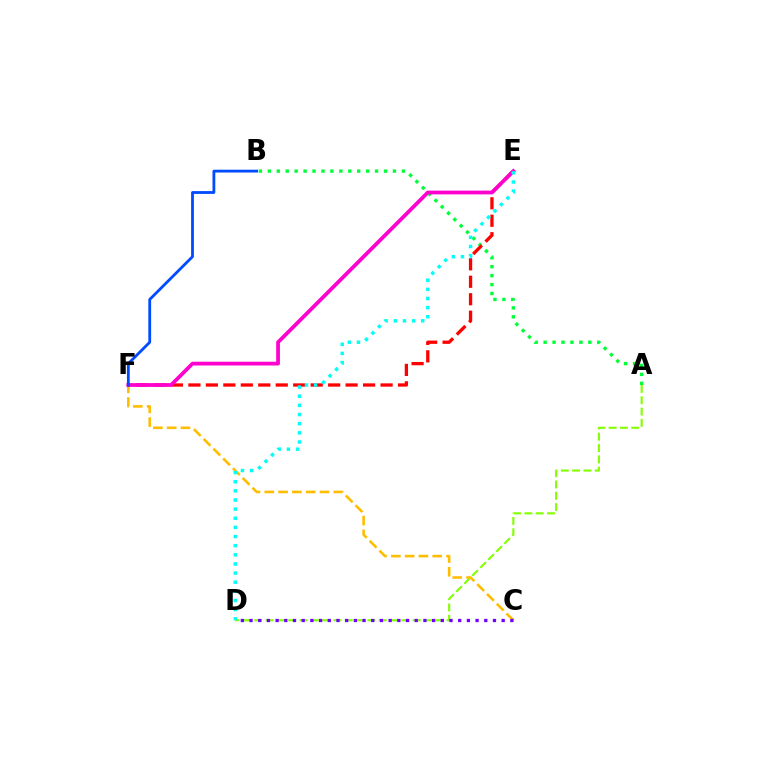{('A', 'B'): [{'color': '#00ff39', 'line_style': 'dotted', 'thickness': 2.43}], ('A', 'D'): [{'color': '#84ff00', 'line_style': 'dashed', 'thickness': 1.54}], ('C', 'F'): [{'color': '#ffbd00', 'line_style': 'dashed', 'thickness': 1.87}], ('E', 'F'): [{'color': '#ff0000', 'line_style': 'dashed', 'thickness': 2.37}, {'color': '#ff00cf', 'line_style': 'solid', 'thickness': 2.71}], ('B', 'F'): [{'color': '#004bff', 'line_style': 'solid', 'thickness': 2.02}], ('C', 'D'): [{'color': '#7200ff', 'line_style': 'dotted', 'thickness': 2.36}], ('D', 'E'): [{'color': '#00fff6', 'line_style': 'dotted', 'thickness': 2.48}]}